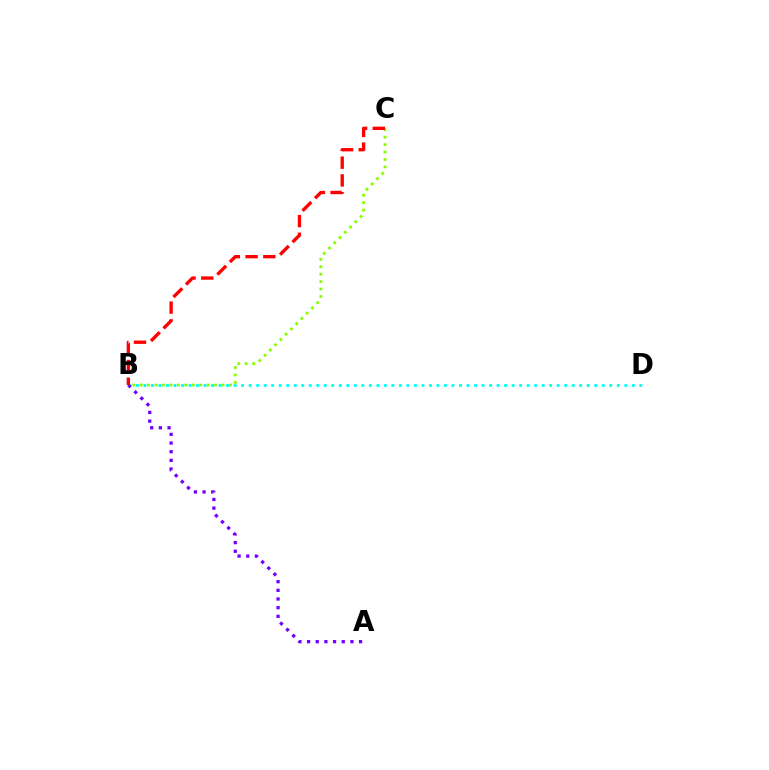{('B', 'D'): [{'color': '#00fff6', 'line_style': 'dotted', 'thickness': 2.04}], ('A', 'B'): [{'color': '#7200ff', 'line_style': 'dotted', 'thickness': 2.35}], ('B', 'C'): [{'color': '#84ff00', 'line_style': 'dotted', 'thickness': 2.02}, {'color': '#ff0000', 'line_style': 'dashed', 'thickness': 2.41}]}